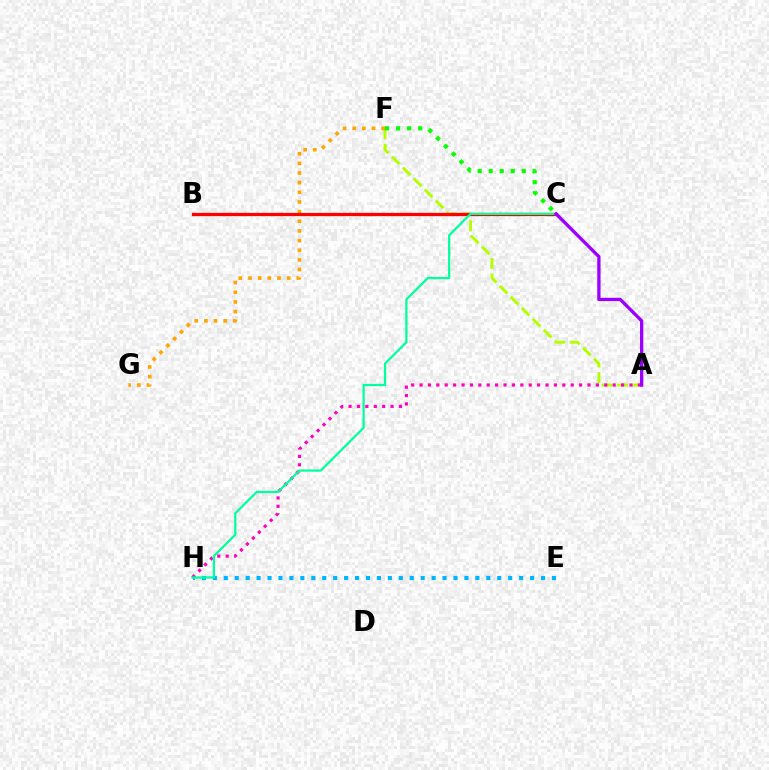{('E', 'H'): [{'color': '#00b5ff', 'line_style': 'dotted', 'thickness': 2.97}], ('A', 'F'): [{'color': '#b3ff00', 'line_style': 'dashed', 'thickness': 2.11}], ('A', 'H'): [{'color': '#ff00bd', 'line_style': 'dotted', 'thickness': 2.28}], ('B', 'C'): [{'color': '#0010ff', 'line_style': 'dashed', 'thickness': 2.09}, {'color': '#ff0000', 'line_style': 'solid', 'thickness': 2.35}], ('F', 'G'): [{'color': '#ffa500', 'line_style': 'dotted', 'thickness': 2.62}], ('C', 'F'): [{'color': '#08ff00', 'line_style': 'dotted', 'thickness': 3.0}], ('C', 'H'): [{'color': '#00ff9d', 'line_style': 'solid', 'thickness': 1.61}], ('A', 'C'): [{'color': '#9b00ff', 'line_style': 'solid', 'thickness': 2.38}]}